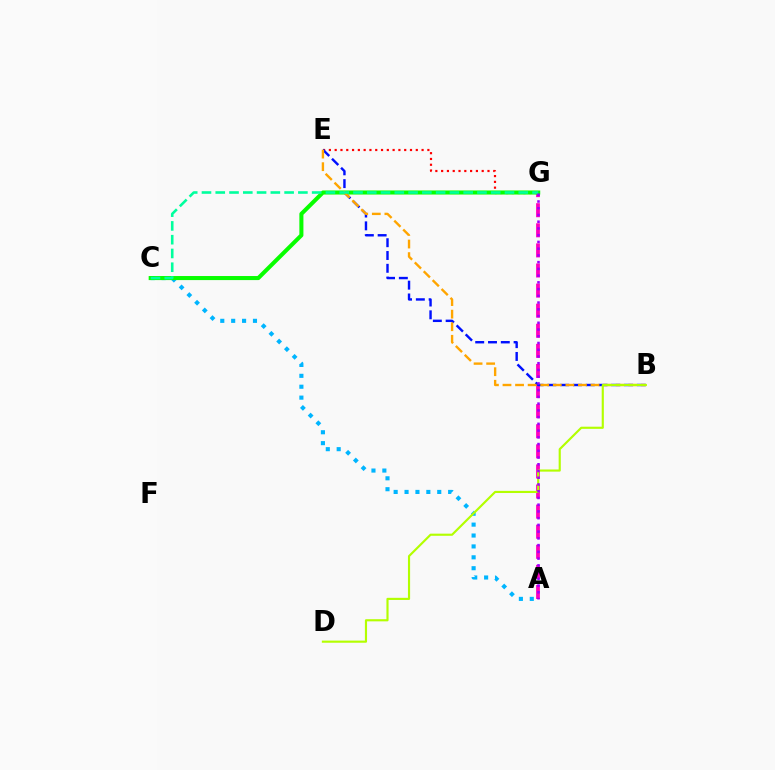{('E', 'G'): [{'color': '#ff0000', 'line_style': 'dotted', 'thickness': 1.57}], ('A', 'G'): [{'color': '#ff00bd', 'line_style': 'dashed', 'thickness': 2.73}, {'color': '#9b00ff', 'line_style': 'dotted', 'thickness': 1.83}], ('A', 'C'): [{'color': '#00b5ff', 'line_style': 'dotted', 'thickness': 2.96}], ('B', 'E'): [{'color': '#0010ff', 'line_style': 'dashed', 'thickness': 1.74}, {'color': '#ffa500', 'line_style': 'dashed', 'thickness': 1.71}], ('C', 'G'): [{'color': '#08ff00', 'line_style': 'solid', 'thickness': 2.92}, {'color': '#00ff9d', 'line_style': 'dashed', 'thickness': 1.87}], ('B', 'D'): [{'color': '#b3ff00', 'line_style': 'solid', 'thickness': 1.55}]}